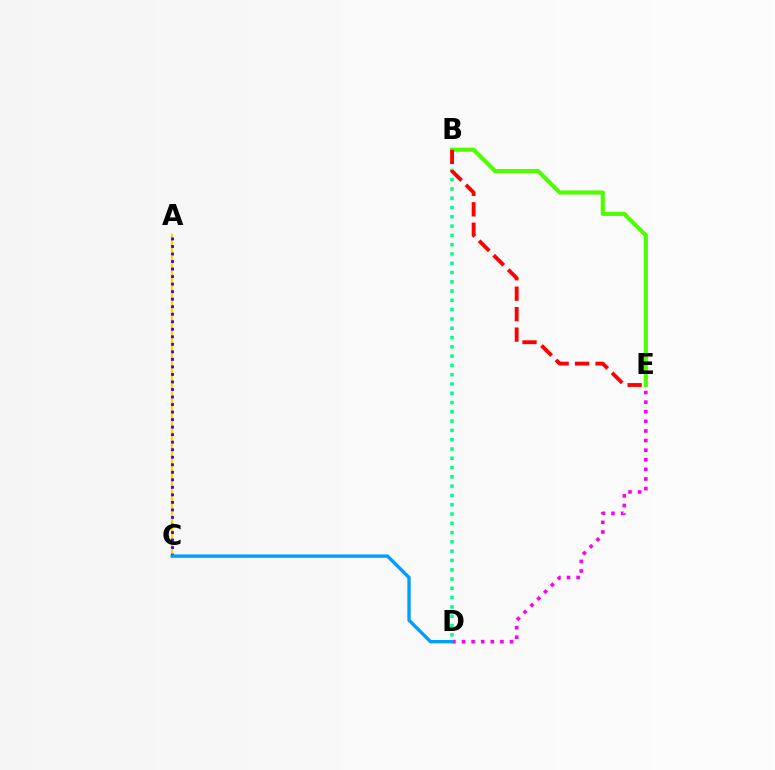{('B', 'D'): [{'color': '#00ff86', 'line_style': 'dotted', 'thickness': 2.52}], ('D', 'E'): [{'color': '#ff00ed', 'line_style': 'dotted', 'thickness': 2.61}], ('A', 'C'): [{'color': '#ffd500', 'line_style': 'solid', 'thickness': 1.6}, {'color': '#3700ff', 'line_style': 'dotted', 'thickness': 2.05}], ('B', 'E'): [{'color': '#4fff00', 'line_style': 'solid', 'thickness': 2.97}, {'color': '#ff0000', 'line_style': 'dashed', 'thickness': 2.78}], ('C', 'D'): [{'color': '#009eff', 'line_style': 'solid', 'thickness': 2.43}]}